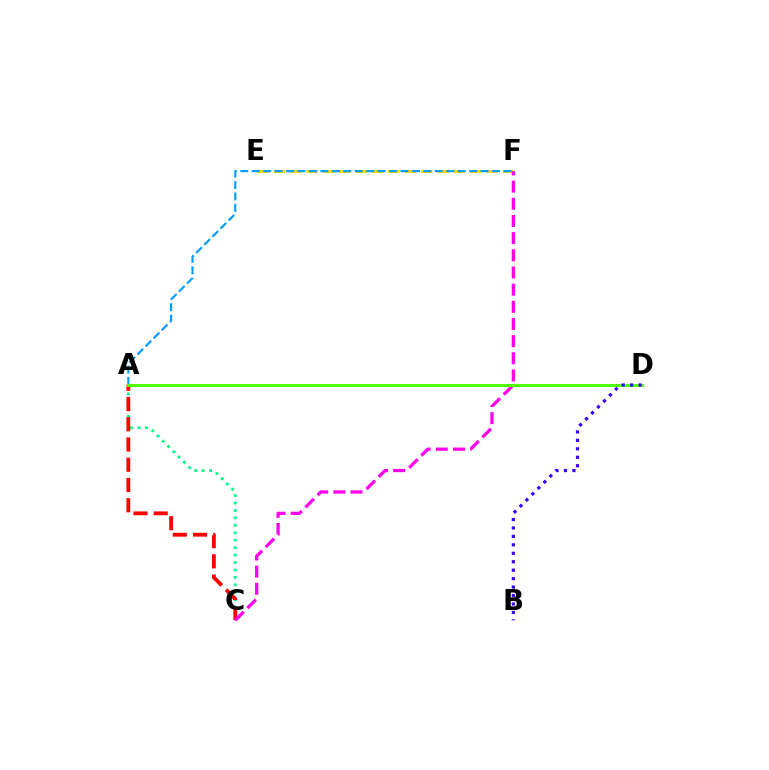{('E', 'F'): [{'color': '#ffd500', 'line_style': 'dashed', 'thickness': 2.22}], ('A', 'C'): [{'color': '#00ff86', 'line_style': 'dotted', 'thickness': 2.02}, {'color': '#ff0000', 'line_style': 'dashed', 'thickness': 2.75}], ('A', 'F'): [{'color': '#009eff', 'line_style': 'dashed', 'thickness': 1.55}], ('C', 'F'): [{'color': '#ff00ed', 'line_style': 'dashed', 'thickness': 2.33}], ('A', 'D'): [{'color': '#4fff00', 'line_style': 'solid', 'thickness': 2.12}], ('B', 'D'): [{'color': '#3700ff', 'line_style': 'dotted', 'thickness': 2.29}]}